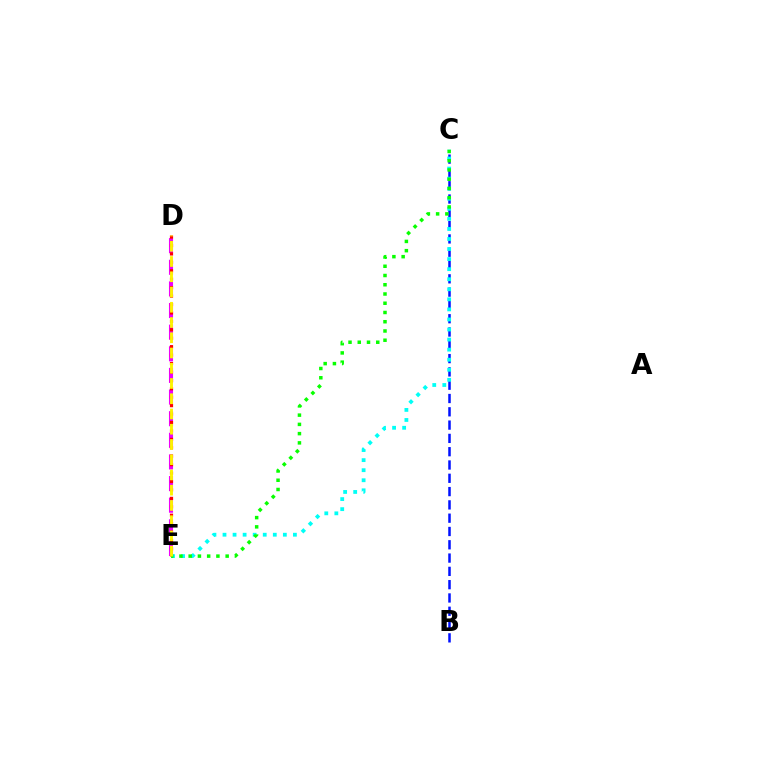{('B', 'C'): [{'color': '#0010ff', 'line_style': 'dashed', 'thickness': 1.81}], ('D', 'E'): [{'color': '#ee00ff', 'line_style': 'dashed', 'thickness': 2.94}, {'color': '#ff0000', 'line_style': 'dotted', 'thickness': 2.29}, {'color': '#fcf500', 'line_style': 'dashed', 'thickness': 2.07}], ('C', 'E'): [{'color': '#00fff6', 'line_style': 'dotted', 'thickness': 2.73}, {'color': '#08ff00', 'line_style': 'dotted', 'thickness': 2.51}]}